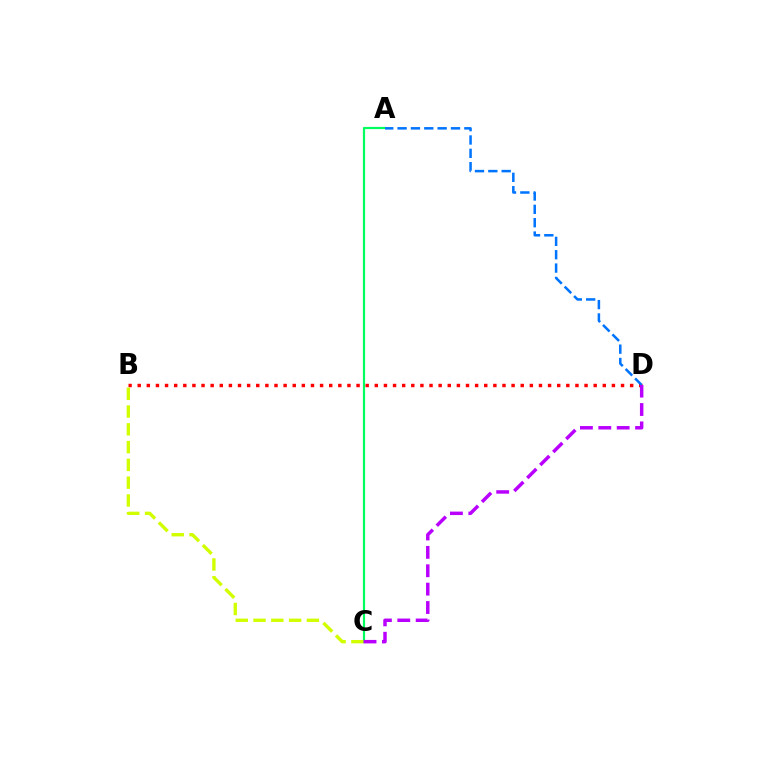{('B', 'D'): [{'color': '#ff0000', 'line_style': 'dotted', 'thickness': 2.48}], ('A', 'C'): [{'color': '#00ff5c', 'line_style': 'solid', 'thickness': 1.58}], ('B', 'C'): [{'color': '#d1ff00', 'line_style': 'dashed', 'thickness': 2.42}], ('A', 'D'): [{'color': '#0074ff', 'line_style': 'dashed', 'thickness': 1.81}], ('C', 'D'): [{'color': '#b900ff', 'line_style': 'dashed', 'thickness': 2.5}]}